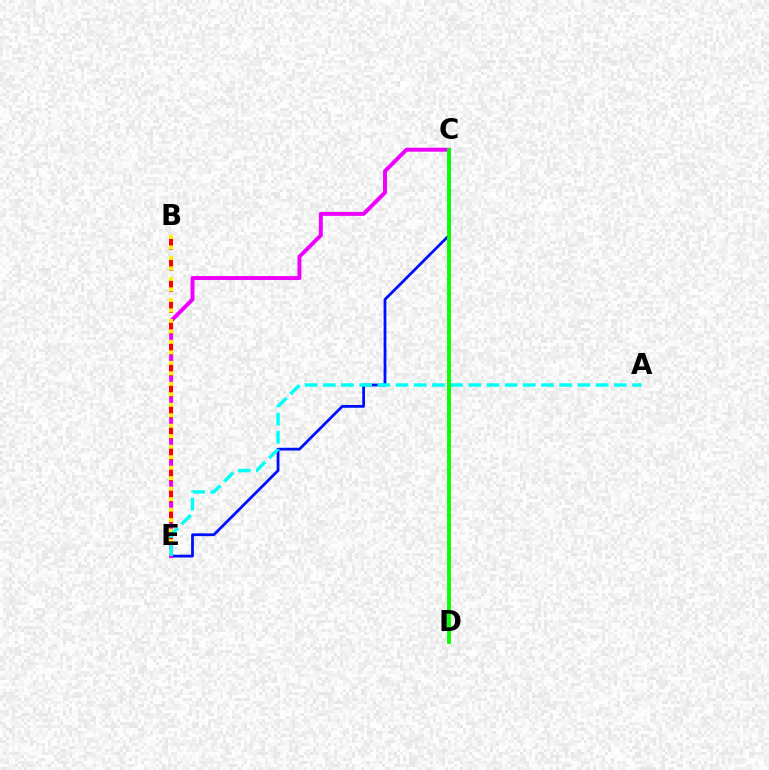{('C', 'E'): [{'color': '#0010ff', 'line_style': 'solid', 'thickness': 2.0}, {'color': '#ee00ff', 'line_style': 'solid', 'thickness': 2.84}], ('B', 'E'): [{'color': '#ff0000', 'line_style': 'dashed', 'thickness': 2.86}, {'color': '#fcf500', 'line_style': 'dotted', 'thickness': 2.85}], ('A', 'E'): [{'color': '#00fff6', 'line_style': 'dashed', 'thickness': 2.47}], ('C', 'D'): [{'color': '#08ff00', 'line_style': 'solid', 'thickness': 2.8}]}